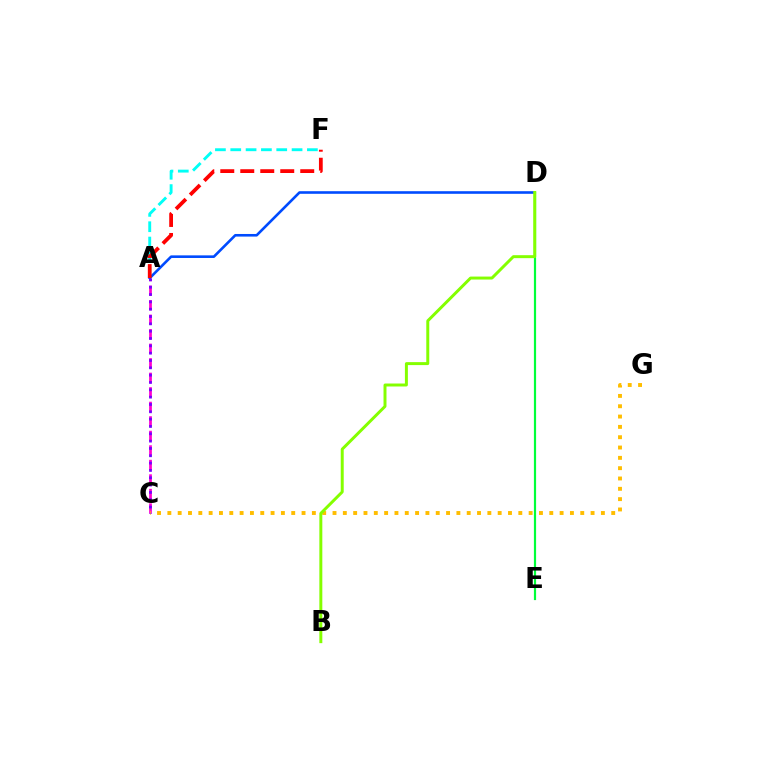{('A', 'F'): [{'color': '#00fff6', 'line_style': 'dashed', 'thickness': 2.08}, {'color': '#ff0000', 'line_style': 'dashed', 'thickness': 2.72}], ('A', 'C'): [{'color': '#ff00cf', 'line_style': 'dashed', 'thickness': 1.97}, {'color': '#7200ff', 'line_style': 'dotted', 'thickness': 1.99}], ('C', 'G'): [{'color': '#ffbd00', 'line_style': 'dotted', 'thickness': 2.8}], ('D', 'E'): [{'color': '#00ff39', 'line_style': 'solid', 'thickness': 1.58}], ('A', 'D'): [{'color': '#004bff', 'line_style': 'solid', 'thickness': 1.88}], ('B', 'D'): [{'color': '#84ff00', 'line_style': 'solid', 'thickness': 2.14}]}